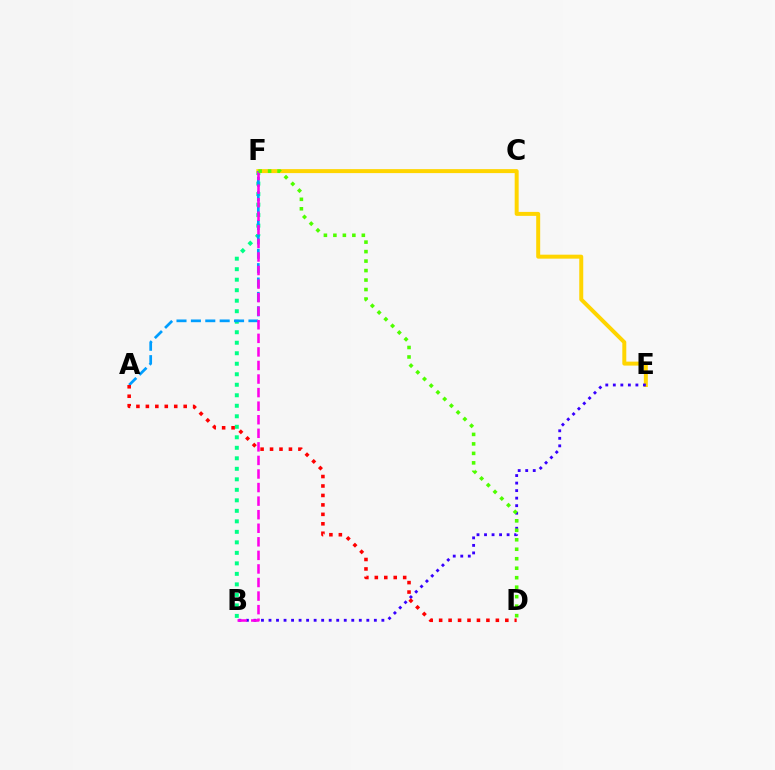{('B', 'F'): [{'color': '#00ff86', 'line_style': 'dotted', 'thickness': 2.85}, {'color': '#ff00ed', 'line_style': 'dashed', 'thickness': 1.84}], ('E', 'F'): [{'color': '#ffd500', 'line_style': 'solid', 'thickness': 2.86}], ('A', 'F'): [{'color': '#009eff', 'line_style': 'dashed', 'thickness': 1.95}], ('B', 'E'): [{'color': '#3700ff', 'line_style': 'dotted', 'thickness': 2.04}], ('A', 'D'): [{'color': '#ff0000', 'line_style': 'dotted', 'thickness': 2.57}], ('D', 'F'): [{'color': '#4fff00', 'line_style': 'dotted', 'thickness': 2.58}]}